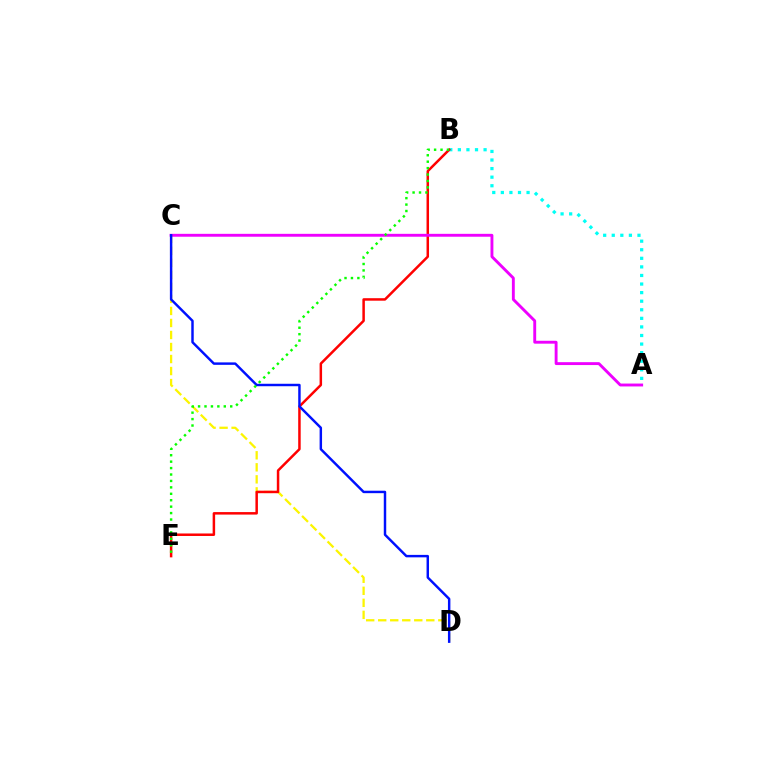{('A', 'B'): [{'color': '#00fff6', 'line_style': 'dotted', 'thickness': 2.33}], ('C', 'D'): [{'color': '#fcf500', 'line_style': 'dashed', 'thickness': 1.63}, {'color': '#0010ff', 'line_style': 'solid', 'thickness': 1.76}], ('B', 'E'): [{'color': '#ff0000', 'line_style': 'solid', 'thickness': 1.8}, {'color': '#08ff00', 'line_style': 'dotted', 'thickness': 1.75}], ('A', 'C'): [{'color': '#ee00ff', 'line_style': 'solid', 'thickness': 2.08}]}